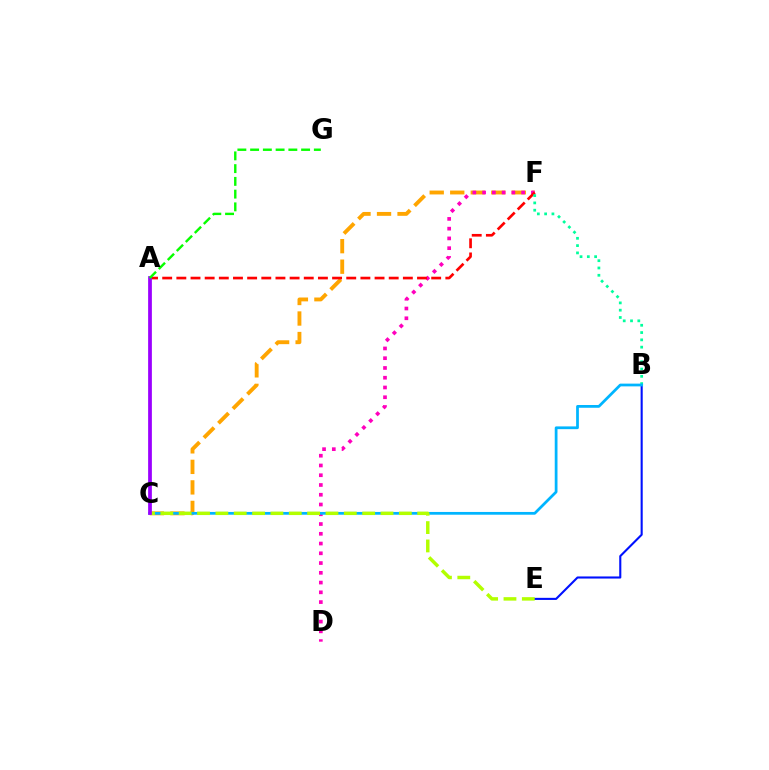{('B', 'E'): [{'color': '#0010ff', 'line_style': 'solid', 'thickness': 1.51}], ('C', 'F'): [{'color': '#ffa500', 'line_style': 'dashed', 'thickness': 2.79}], ('D', 'F'): [{'color': '#ff00bd', 'line_style': 'dotted', 'thickness': 2.65}], ('A', 'F'): [{'color': '#ff0000', 'line_style': 'dashed', 'thickness': 1.92}], ('B', 'F'): [{'color': '#00ff9d', 'line_style': 'dotted', 'thickness': 1.98}], ('B', 'C'): [{'color': '#00b5ff', 'line_style': 'solid', 'thickness': 1.98}], ('C', 'E'): [{'color': '#b3ff00', 'line_style': 'dashed', 'thickness': 2.49}], ('A', 'C'): [{'color': '#9b00ff', 'line_style': 'solid', 'thickness': 2.69}], ('A', 'G'): [{'color': '#08ff00', 'line_style': 'dashed', 'thickness': 1.73}]}